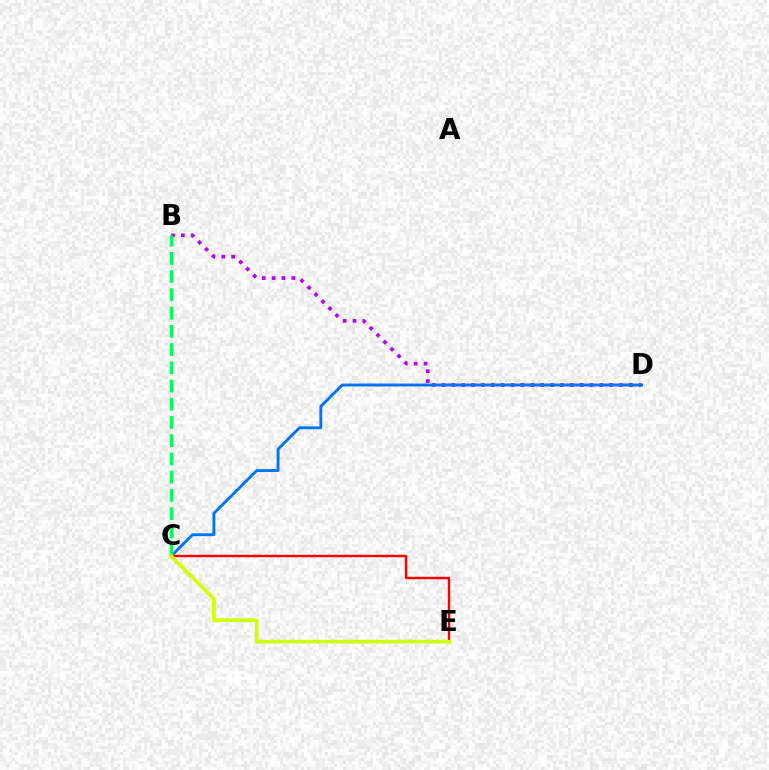{('B', 'D'): [{'color': '#b900ff', 'line_style': 'dotted', 'thickness': 2.68}], ('C', 'D'): [{'color': '#0074ff', 'line_style': 'solid', 'thickness': 2.09}], ('C', 'E'): [{'color': '#ff0000', 'line_style': 'solid', 'thickness': 1.74}, {'color': '#d1ff00', 'line_style': 'solid', 'thickness': 2.67}], ('B', 'C'): [{'color': '#00ff5c', 'line_style': 'dashed', 'thickness': 2.48}]}